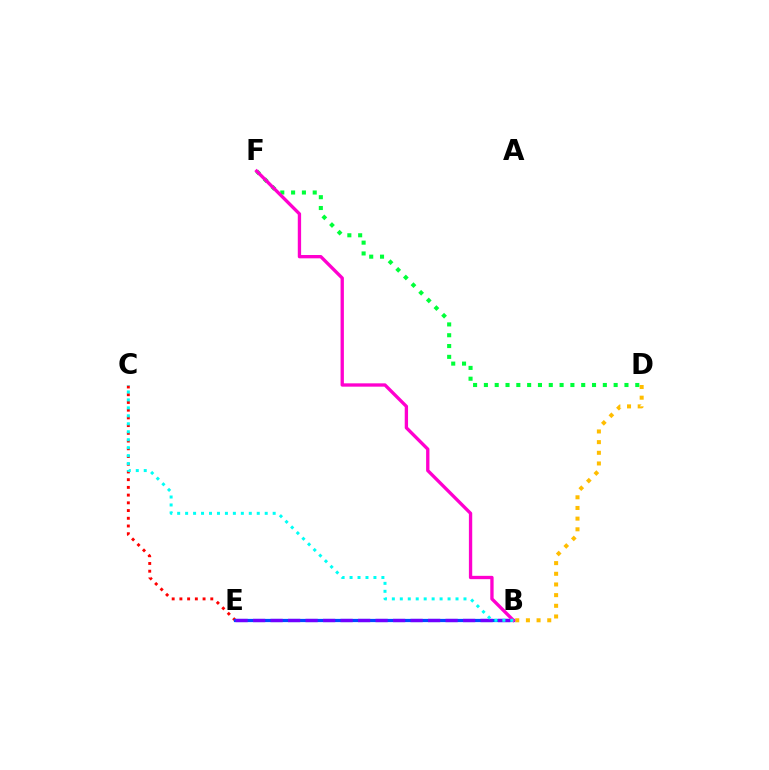{('B', 'D'): [{'color': '#ffbd00', 'line_style': 'dotted', 'thickness': 2.9}], ('B', 'E'): [{'color': '#84ff00', 'line_style': 'solid', 'thickness': 2.09}, {'color': '#004bff', 'line_style': 'solid', 'thickness': 2.32}, {'color': '#7200ff', 'line_style': 'dashed', 'thickness': 2.38}], ('C', 'E'): [{'color': '#ff0000', 'line_style': 'dotted', 'thickness': 2.1}], ('D', 'F'): [{'color': '#00ff39', 'line_style': 'dotted', 'thickness': 2.94}], ('B', 'F'): [{'color': '#ff00cf', 'line_style': 'solid', 'thickness': 2.4}], ('B', 'C'): [{'color': '#00fff6', 'line_style': 'dotted', 'thickness': 2.16}]}